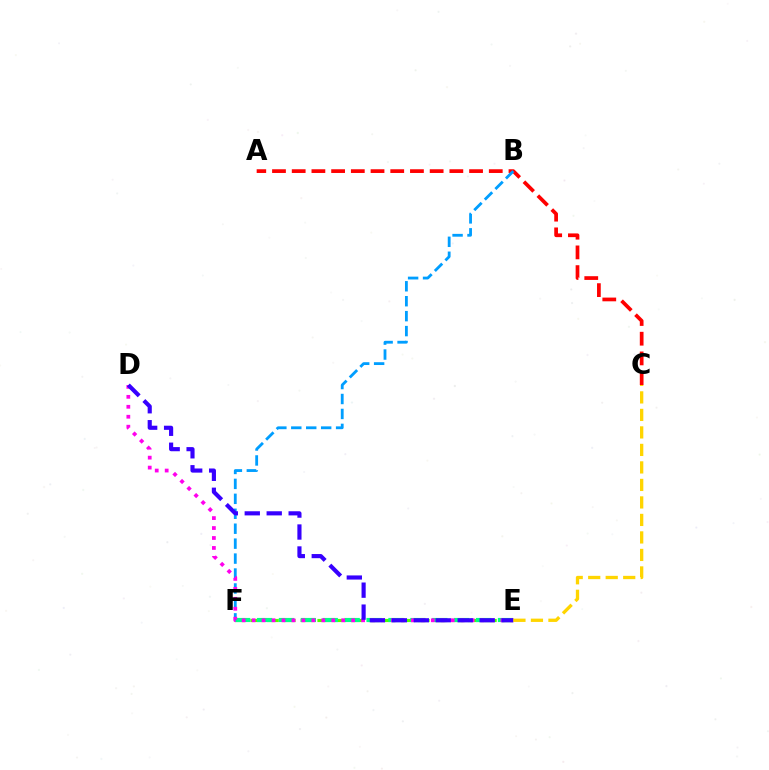{('A', 'C'): [{'color': '#ff0000', 'line_style': 'dashed', 'thickness': 2.68}], ('E', 'F'): [{'color': '#4fff00', 'line_style': 'dashed', 'thickness': 2.28}, {'color': '#00ff86', 'line_style': 'dashed', 'thickness': 2.98}], ('B', 'F'): [{'color': '#009eff', 'line_style': 'dashed', 'thickness': 2.03}], ('D', 'E'): [{'color': '#ff00ed', 'line_style': 'dotted', 'thickness': 2.7}, {'color': '#3700ff', 'line_style': 'dashed', 'thickness': 2.98}], ('C', 'E'): [{'color': '#ffd500', 'line_style': 'dashed', 'thickness': 2.38}]}